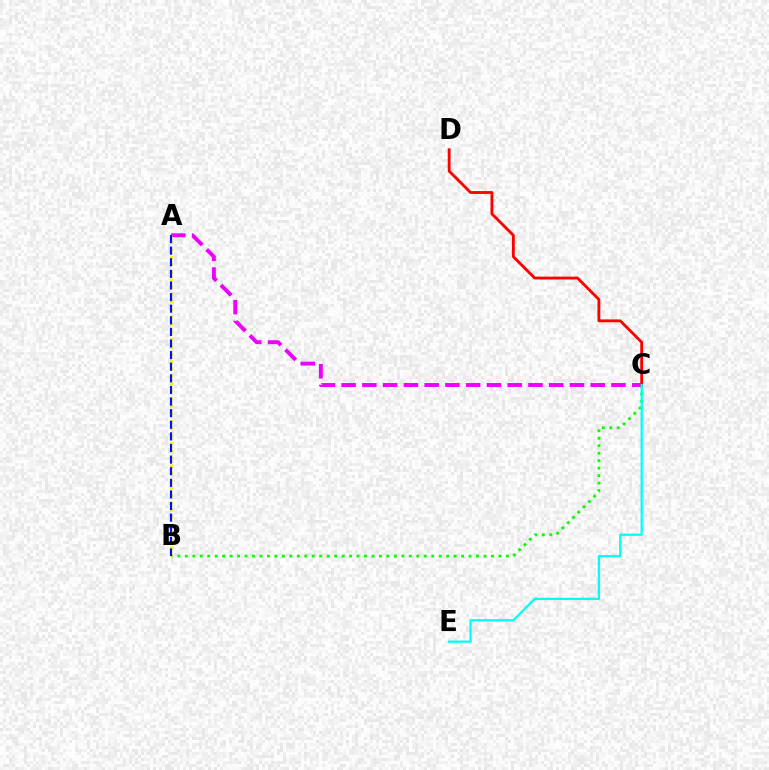{('B', 'C'): [{'color': '#08ff00', 'line_style': 'dotted', 'thickness': 2.03}], ('A', 'C'): [{'color': '#ee00ff', 'line_style': 'dashed', 'thickness': 2.82}], ('A', 'B'): [{'color': '#fcf500', 'line_style': 'dotted', 'thickness': 2.02}, {'color': '#0010ff', 'line_style': 'dashed', 'thickness': 1.58}], ('C', 'D'): [{'color': '#ff0000', 'line_style': 'solid', 'thickness': 2.04}], ('C', 'E'): [{'color': '#00fff6', 'line_style': 'solid', 'thickness': 1.63}]}